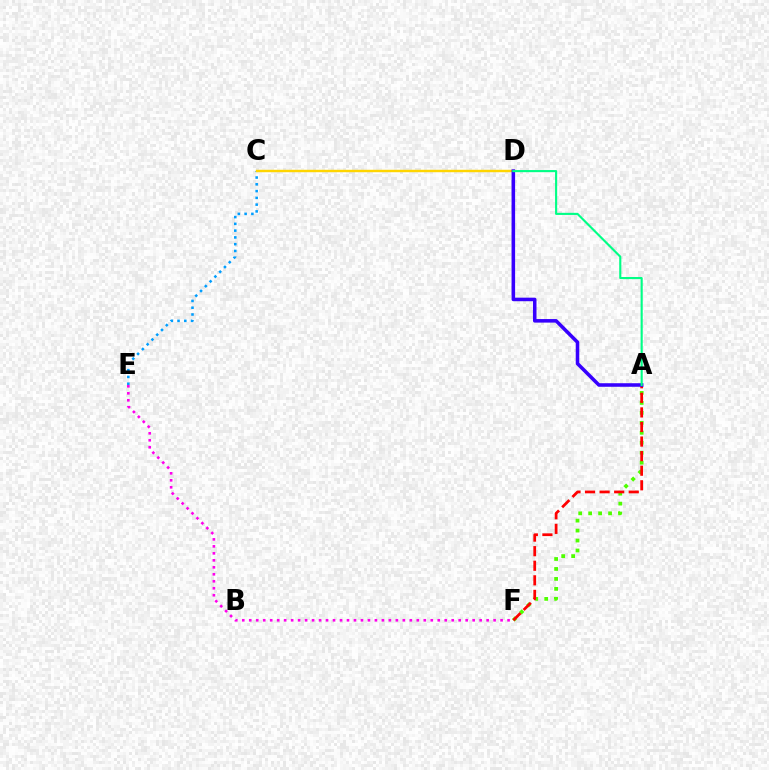{('A', 'F'): [{'color': '#4fff00', 'line_style': 'dotted', 'thickness': 2.71}, {'color': '#ff0000', 'line_style': 'dashed', 'thickness': 1.98}], ('C', 'E'): [{'color': '#009eff', 'line_style': 'dotted', 'thickness': 1.84}], ('E', 'F'): [{'color': '#ff00ed', 'line_style': 'dotted', 'thickness': 1.9}], ('C', 'D'): [{'color': '#ffd500', 'line_style': 'solid', 'thickness': 1.75}], ('A', 'D'): [{'color': '#3700ff', 'line_style': 'solid', 'thickness': 2.55}, {'color': '#00ff86', 'line_style': 'solid', 'thickness': 1.53}]}